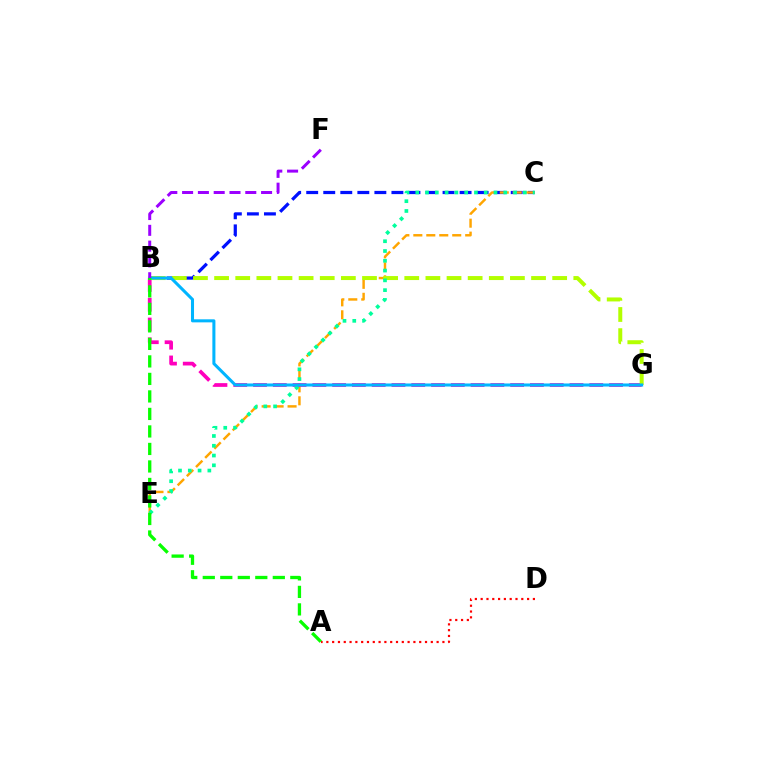{('B', 'C'): [{'color': '#0010ff', 'line_style': 'dashed', 'thickness': 2.32}], ('C', 'E'): [{'color': '#ffa500', 'line_style': 'dashed', 'thickness': 1.76}, {'color': '#00ff9d', 'line_style': 'dotted', 'thickness': 2.66}], ('B', 'G'): [{'color': '#ff00bd', 'line_style': 'dashed', 'thickness': 2.69}, {'color': '#b3ff00', 'line_style': 'dashed', 'thickness': 2.87}, {'color': '#00b5ff', 'line_style': 'solid', 'thickness': 2.19}], ('B', 'F'): [{'color': '#9b00ff', 'line_style': 'dashed', 'thickness': 2.15}], ('A', 'D'): [{'color': '#ff0000', 'line_style': 'dotted', 'thickness': 1.58}], ('A', 'B'): [{'color': '#08ff00', 'line_style': 'dashed', 'thickness': 2.38}]}